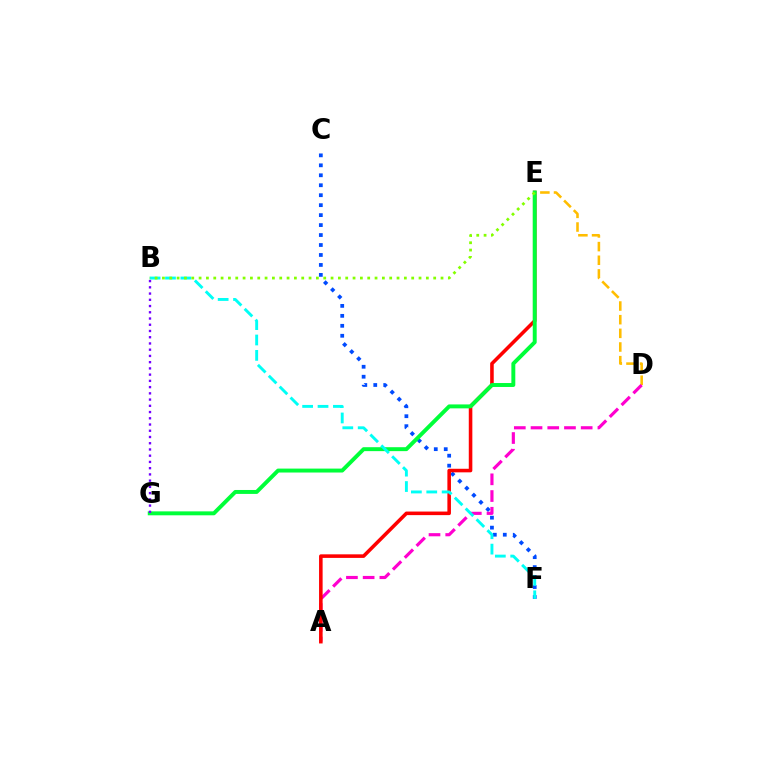{('D', 'E'): [{'color': '#ffbd00', 'line_style': 'dashed', 'thickness': 1.86}], ('C', 'F'): [{'color': '#004bff', 'line_style': 'dotted', 'thickness': 2.71}], ('A', 'D'): [{'color': '#ff00cf', 'line_style': 'dashed', 'thickness': 2.27}], ('A', 'E'): [{'color': '#ff0000', 'line_style': 'solid', 'thickness': 2.57}], ('E', 'G'): [{'color': '#00ff39', 'line_style': 'solid', 'thickness': 2.83}], ('B', 'F'): [{'color': '#00fff6', 'line_style': 'dashed', 'thickness': 2.09}], ('B', 'E'): [{'color': '#84ff00', 'line_style': 'dotted', 'thickness': 1.99}], ('B', 'G'): [{'color': '#7200ff', 'line_style': 'dotted', 'thickness': 1.69}]}